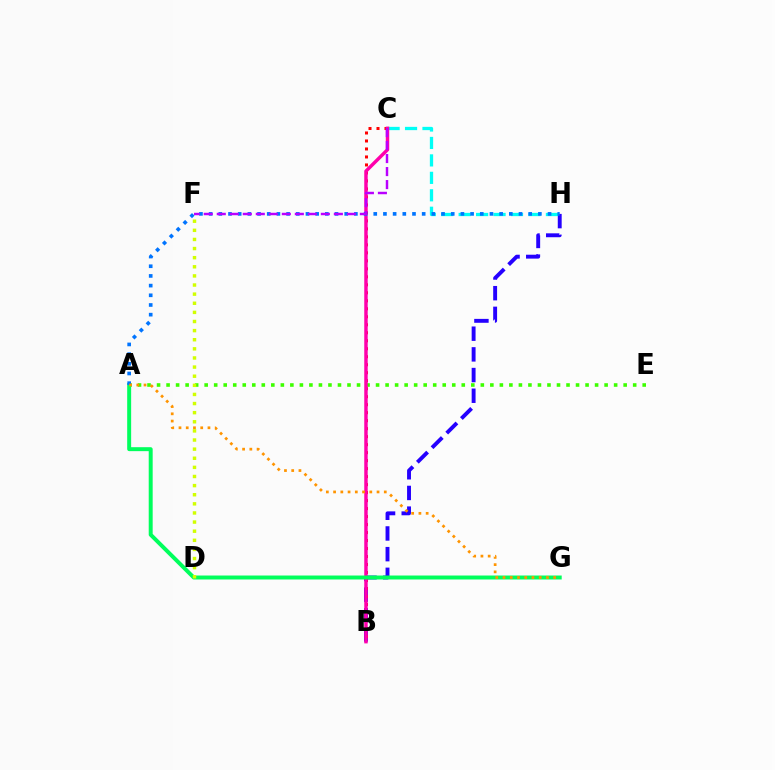{('B', 'H'): [{'color': '#2500ff', 'line_style': 'dashed', 'thickness': 2.81}], ('B', 'C'): [{'color': '#ff0000', 'line_style': 'dotted', 'thickness': 2.17}, {'color': '#ff00ac', 'line_style': 'solid', 'thickness': 2.47}], ('C', 'H'): [{'color': '#00fff6', 'line_style': 'dashed', 'thickness': 2.37}], ('A', 'E'): [{'color': '#3dff00', 'line_style': 'dotted', 'thickness': 2.59}], ('A', 'G'): [{'color': '#00ff5c', 'line_style': 'solid', 'thickness': 2.85}, {'color': '#ff9400', 'line_style': 'dotted', 'thickness': 1.97}], ('A', 'H'): [{'color': '#0074ff', 'line_style': 'dotted', 'thickness': 2.63}], ('C', 'F'): [{'color': '#b900ff', 'line_style': 'dashed', 'thickness': 1.77}], ('D', 'F'): [{'color': '#d1ff00', 'line_style': 'dotted', 'thickness': 2.48}]}